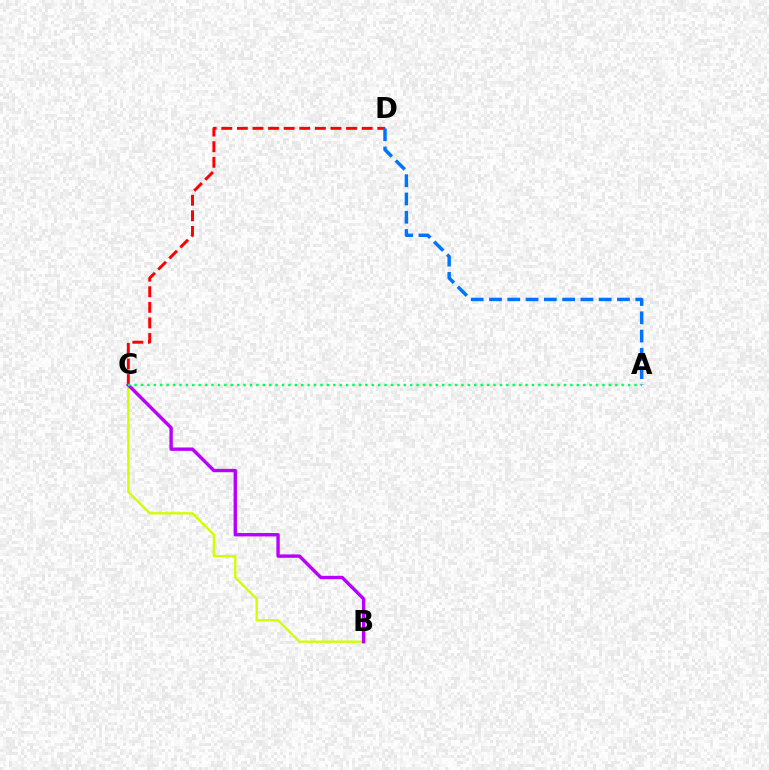{('C', 'D'): [{'color': '#ff0000', 'line_style': 'dashed', 'thickness': 2.12}], ('B', 'C'): [{'color': '#d1ff00', 'line_style': 'solid', 'thickness': 1.69}, {'color': '#b900ff', 'line_style': 'solid', 'thickness': 2.43}], ('A', 'D'): [{'color': '#0074ff', 'line_style': 'dashed', 'thickness': 2.48}], ('A', 'C'): [{'color': '#00ff5c', 'line_style': 'dotted', 'thickness': 1.74}]}